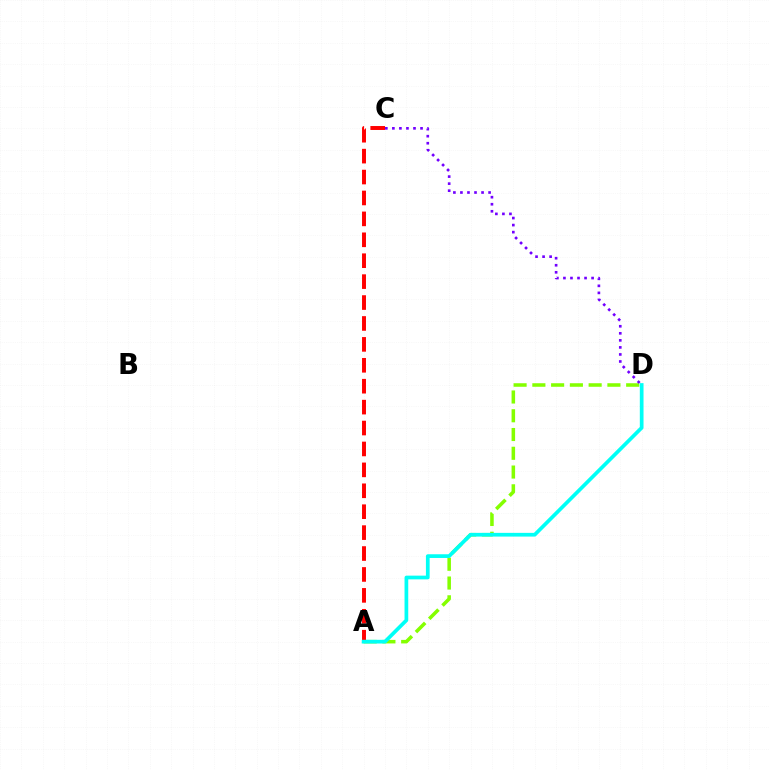{('A', 'D'): [{'color': '#84ff00', 'line_style': 'dashed', 'thickness': 2.55}, {'color': '#00fff6', 'line_style': 'solid', 'thickness': 2.68}], ('A', 'C'): [{'color': '#ff0000', 'line_style': 'dashed', 'thickness': 2.84}], ('C', 'D'): [{'color': '#7200ff', 'line_style': 'dotted', 'thickness': 1.91}]}